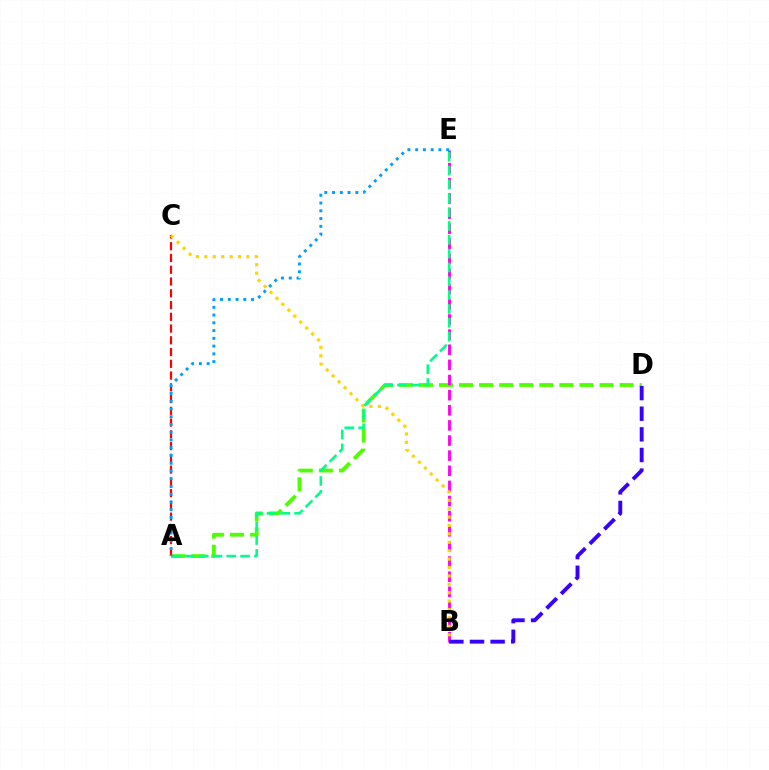{('A', 'D'): [{'color': '#4fff00', 'line_style': 'dashed', 'thickness': 2.73}], ('B', 'E'): [{'color': '#ff00ed', 'line_style': 'dashed', 'thickness': 2.06}], ('A', 'C'): [{'color': '#ff0000', 'line_style': 'dashed', 'thickness': 1.6}], ('B', 'C'): [{'color': '#ffd500', 'line_style': 'dotted', 'thickness': 2.28}], ('A', 'E'): [{'color': '#00ff86', 'line_style': 'dashed', 'thickness': 1.88}, {'color': '#009eff', 'line_style': 'dotted', 'thickness': 2.11}], ('B', 'D'): [{'color': '#3700ff', 'line_style': 'dashed', 'thickness': 2.8}]}